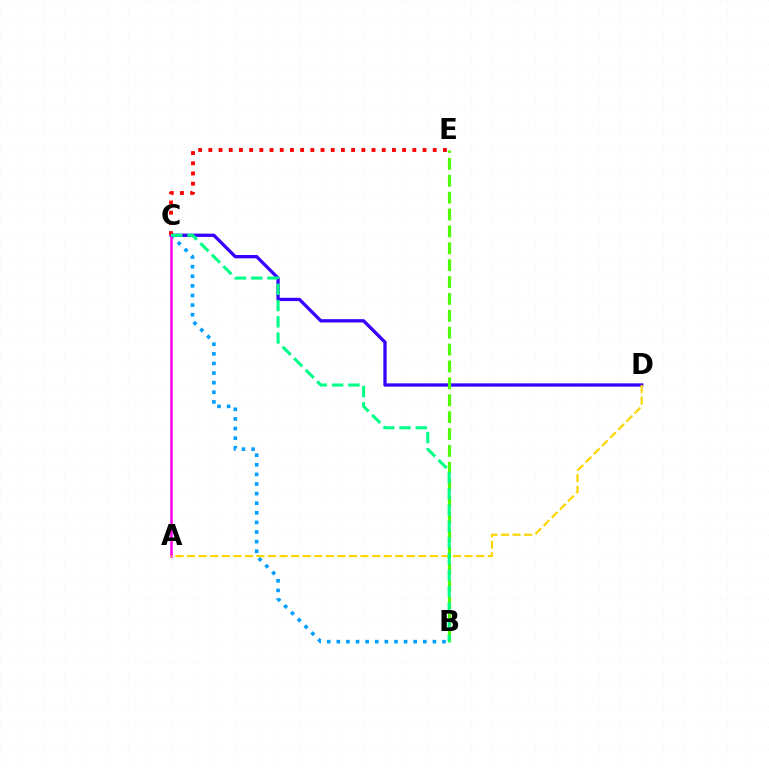{('C', 'D'): [{'color': '#3700ff', 'line_style': 'solid', 'thickness': 2.38}], ('B', 'E'): [{'color': '#4fff00', 'line_style': 'dashed', 'thickness': 2.29}], ('B', 'C'): [{'color': '#009eff', 'line_style': 'dotted', 'thickness': 2.61}, {'color': '#00ff86', 'line_style': 'dashed', 'thickness': 2.21}], ('C', 'E'): [{'color': '#ff0000', 'line_style': 'dotted', 'thickness': 2.77}], ('A', 'C'): [{'color': '#ff00ed', 'line_style': 'solid', 'thickness': 1.81}], ('A', 'D'): [{'color': '#ffd500', 'line_style': 'dashed', 'thickness': 1.57}]}